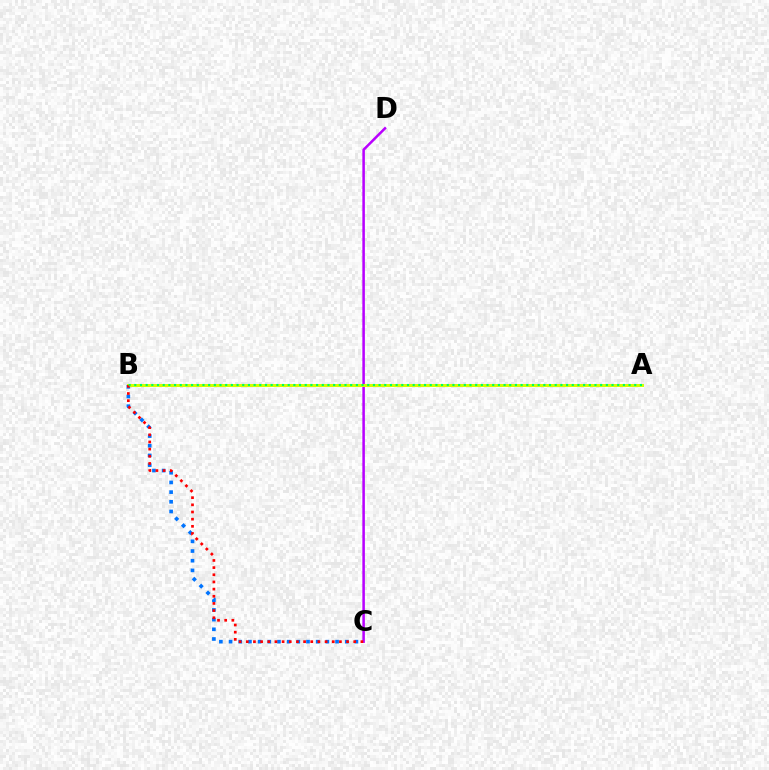{('B', 'C'): [{'color': '#0074ff', 'line_style': 'dotted', 'thickness': 2.63}, {'color': '#ff0000', 'line_style': 'dotted', 'thickness': 1.95}], ('C', 'D'): [{'color': '#b900ff', 'line_style': 'solid', 'thickness': 1.82}], ('A', 'B'): [{'color': '#d1ff00', 'line_style': 'solid', 'thickness': 2.14}, {'color': '#00ff5c', 'line_style': 'dotted', 'thickness': 1.54}]}